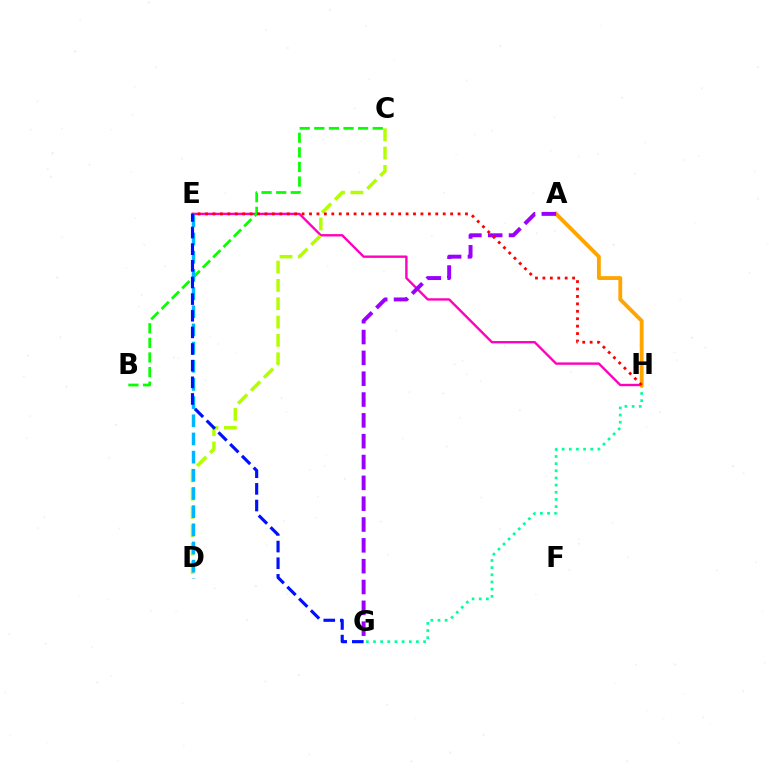{('G', 'H'): [{'color': '#00ff9d', 'line_style': 'dotted', 'thickness': 1.94}], ('E', 'H'): [{'color': '#ff00bd', 'line_style': 'solid', 'thickness': 1.71}, {'color': '#ff0000', 'line_style': 'dotted', 'thickness': 2.02}], ('B', 'C'): [{'color': '#08ff00', 'line_style': 'dashed', 'thickness': 1.98}], ('C', 'D'): [{'color': '#b3ff00', 'line_style': 'dashed', 'thickness': 2.49}], ('A', 'H'): [{'color': '#ffa500', 'line_style': 'solid', 'thickness': 2.77}], ('A', 'G'): [{'color': '#9b00ff', 'line_style': 'dashed', 'thickness': 2.83}], ('D', 'E'): [{'color': '#00b5ff', 'line_style': 'dashed', 'thickness': 2.47}], ('E', 'G'): [{'color': '#0010ff', 'line_style': 'dashed', 'thickness': 2.26}]}